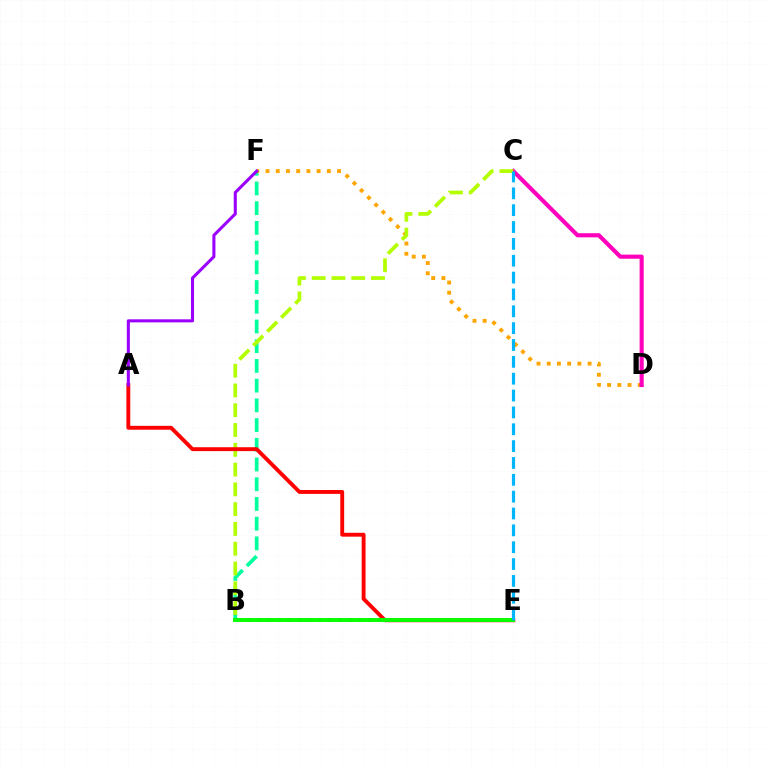{('B', 'F'): [{'color': '#00ff9d', 'line_style': 'dashed', 'thickness': 2.68}], ('D', 'F'): [{'color': '#ffa500', 'line_style': 'dotted', 'thickness': 2.78}], ('B', 'E'): [{'color': '#0010ff', 'line_style': 'dotted', 'thickness': 2.74}, {'color': '#08ff00', 'line_style': 'solid', 'thickness': 2.83}], ('C', 'D'): [{'color': '#ff00bd', 'line_style': 'solid', 'thickness': 2.97}], ('B', 'C'): [{'color': '#b3ff00', 'line_style': 'dashed', 'thickness': 2.69}], ('A', 'E'): [{'color': '#ff0000', 'line_style': 'solid', 'thickness': 2.79}], ('A', 'F'): [{'color': '#9b00ff', 'line_style': 'solid', 'thickness': 2.21}], ('C', 'E'): [{'color': '#00b5ff', 'line_style': 'dashed', 'thickness': 2.29}]}